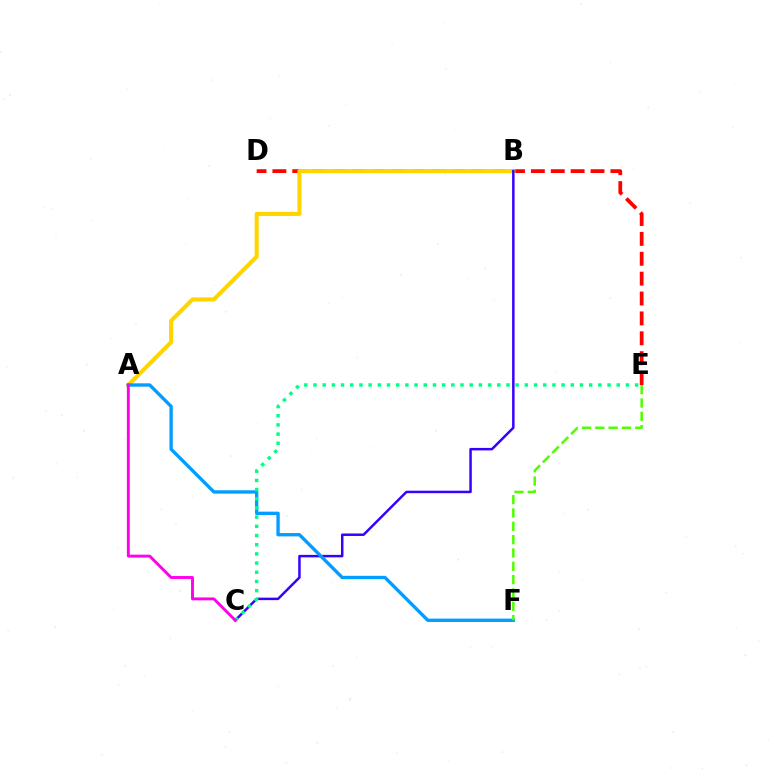{('D', 'E'): [{'color': '#ff0000', 'line_style': 'dashed', 'thickness': 2.7}], ('A', 'B'): [{'color': '#ffd500', 'line_style': 'solid', 'thickness': 2.94}], ('B', 'C'): [{'color': '#3700ff', 'line_style': 'solid', 'thickness': 1.79}], ('A', 'F'): [{'color': '#009eff', 'line_style': 'solid', 'thickness': 2.41}], ('C', 'E'): [{'color': '#00ff86', 'line_style': 'dotted', 'thickness': 2.5}], ('A', 'C'): [{'color': '#ff00ed', 'line_style': 'solid', 'thickness': 2.09}], ('E', 'F'): [{'color': '#4fff00', 'line_style': 'dashed', 'thickness': 1.81}]}